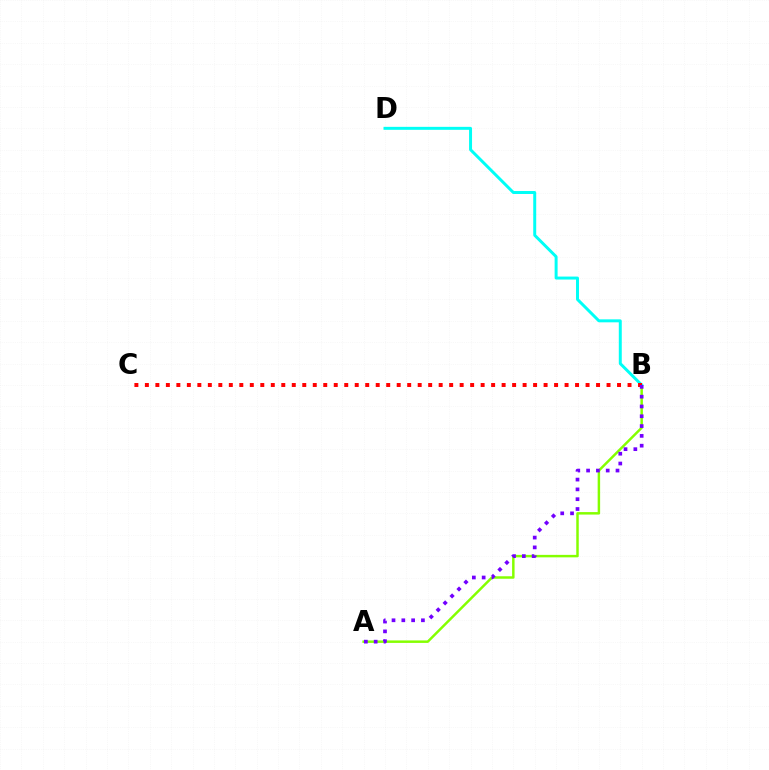{('A', 'B'): [{'color': '#84ff00', 'line_style': 'solid', 'thickness': 1.78}, {'color': '#7200ff', 'line_style': 'dotted', 'thickness': 2.66}], ('B', 'D'): [{'color': '#00fff6', 'line_style': 'solid', 'thickness': 2.14}], ('B', 'C'): [{'color': '#ff0000', 'line_style': 'dotted', 'thickness': 2.85}]}